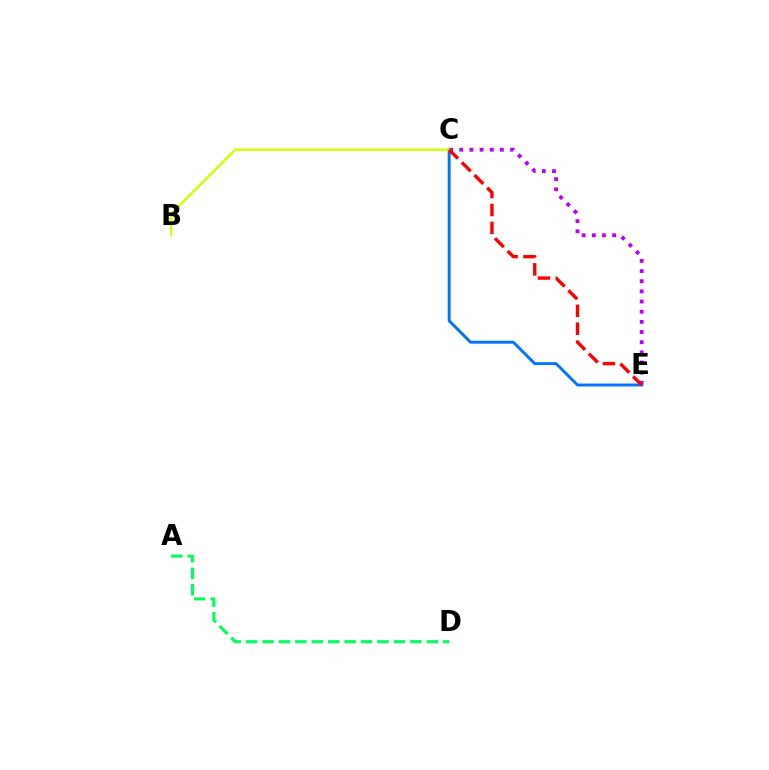{('C', 'E'): [{'color': '#b900ff', 'line_style': 'dotted', 'thickness': 2.76}, {'color': '#0074ff', 'line_style': 'solid', 'thickness': 2.11}, {'color': '#ff0000', 'line_style': 'dashed', 'thickness': 2.44}], ('B', 'C'): [{'color': '#d1ff00', 'line_style': 'solid', 'thickness': 1.73}], ('A', 'D'): [{'color': '#00ff5c', 'line_style': 'dashed', 'thickness': 2.23}]}